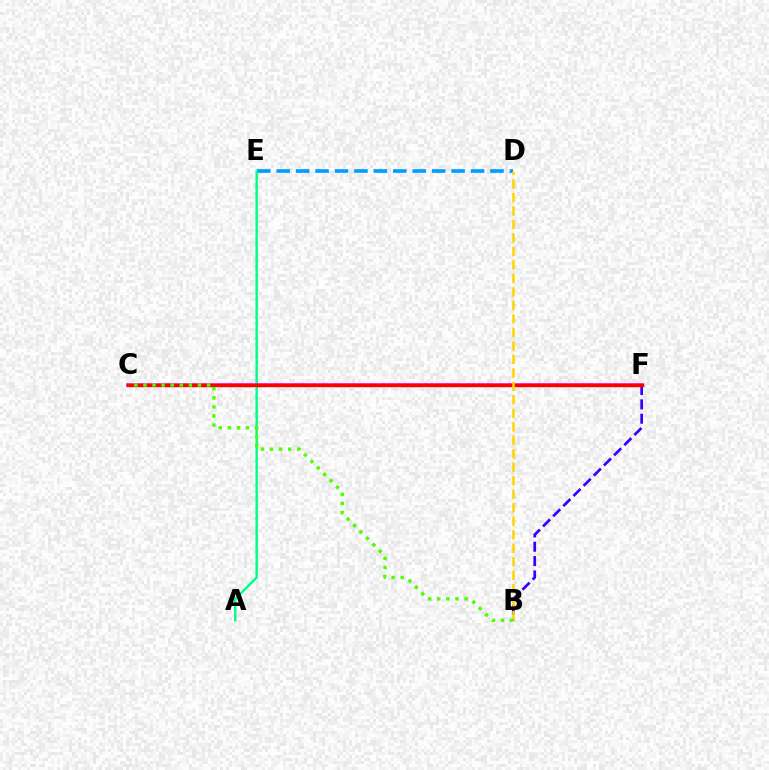{('D', 'E'): [{'color': '#009eff', 'line_style': 'dashed', 'thickness': 2.64}], ('B', 'F'): [{'color': '#3700ff', 'line_style': 'dashed', 'thickness': 1.95}], ('A', 'E'): [{'color': '#00ff86', 'line_style': 'solid', 'thickness': 1.76}], ('C', 'F'): [{'color': '#ff00ed', 'line_style': 'solid', 'thickness': 2.54}, {'color': '#ff0000', 'line_style': 'solid', 'thickness': 2.45}], ('B', 'D'): [{'color': '#ffd500', 'line_style': 'dashed', 'thickness': 1.83}], ('B', 'C'): [{'color': '#4fff00', 'line_style': 'dotted', 'thickness': 2.47}]}